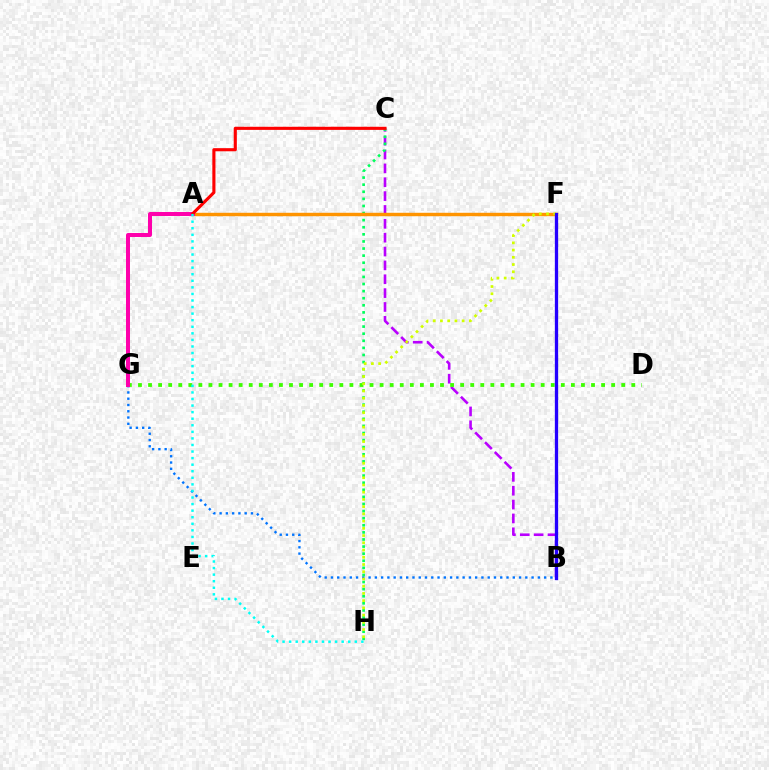{('B', 'C'): [{'color': '#b900ff', 'line_style': 'dashed', 'thickness': 1.88}], ('D', 'G'): [{'color': '#3dff00', 'line_style': 'dotted', 'thickness': 2.74}], ('B', 'G'): [{'color': '#0074ff', 'line_style': 'dotted', 'thickness': 1.7}], ('C', 'H'): [{'color': '#00ff5c', 'line_style': 'dotted', 'thickness': 1.93}], ('A', 'F'): [{'color': '#ff9400', 'line_style': 'solid', 'thickness': 2.47}], ('A', 'G'): [{'color': '#ff00ac', 'line_style': 'solid', 'thickness': 2.87}], ('F', 'H'): [{'color': '#d1ff00', 'line_style': 'dotted', 'thickness': 1.96}], ('A', 'C'): [{'color': '#ff0000', 'line_style': 'solid', 'thickness': 2.24}], ('B', 'F'): [{'color': '#2500ff', 'line_style': 'solid', 'thickness': 2.37}], ('A', 'H'): [{'color': '#00fff6', 'line_style': 'dotted', 'thickness': 1.78}]}